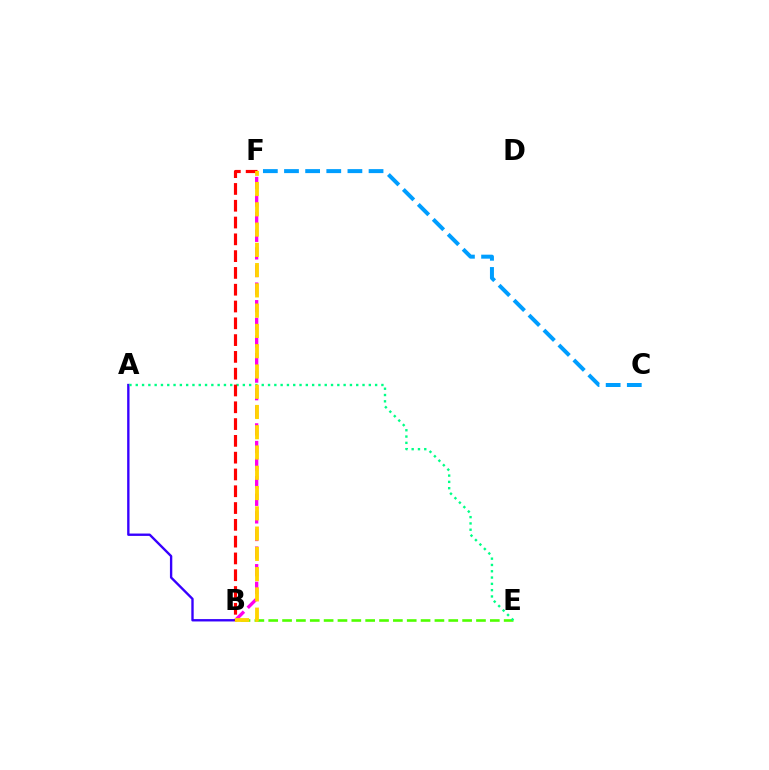{('B', 'E'): [{'color': '#4fff00', 'line_style': 'dashed', 'thickness': 1.88}], ('B', 'F'): [{'color': '#ff00ed', 'line_style': 'dashed', 'thickness': 2.39}, {'color': '#ff0000', 'line_style': 'dashed', 'thickness': 2.28}, {'color': '#ffd500', 'line_style': 'dashed', 'thickness': 2.75}], ('A', 'B'): [{'color': '#3700ff', 'line_style': 'solid', 'thickness': 1.7}], ('A', 'E'): [{'color': '#00ff86', 'line_style': 'dotted', 'thickness': 1.71}], ('C', 'F'): [{'color': '#009eff', 'line_style': 'dashed', 'thickness': 2.87}]}